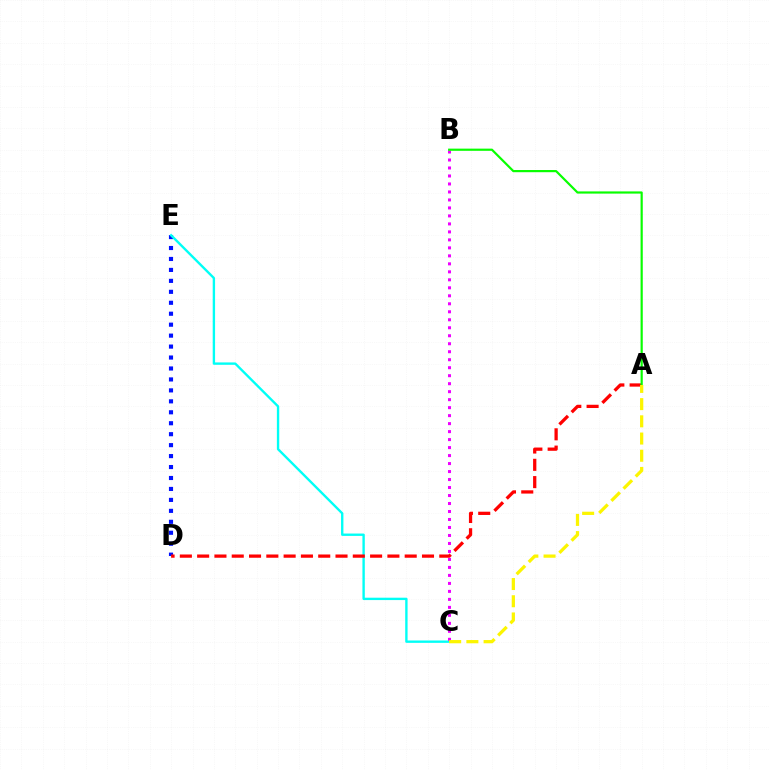{('D', 'E'): [{'color': '#0010ff', 'line_style': 'dotted', 'thickness': 2.98}], ('C', 'E'): [{'color': '#00fff6', 'line_style': 'solid', 'thickness': 1.71}], ('B', 'C'): [{'color': '#ee00ff', 'line_style': 'dotted', 'thickness': 2.17}], ('A', 'D'): [{'color': '#ff0000', 'line_style': 'dashed', 'thickness': 2.35}], ('A', 'B'): [{'color': '#08ff00', 'line_style': 'solid', 'thickness': 1.58}], ('A', 'C'): [{'color': '#fcf500', 'line_style': 'dashed', 'thickness': 2.34}]}